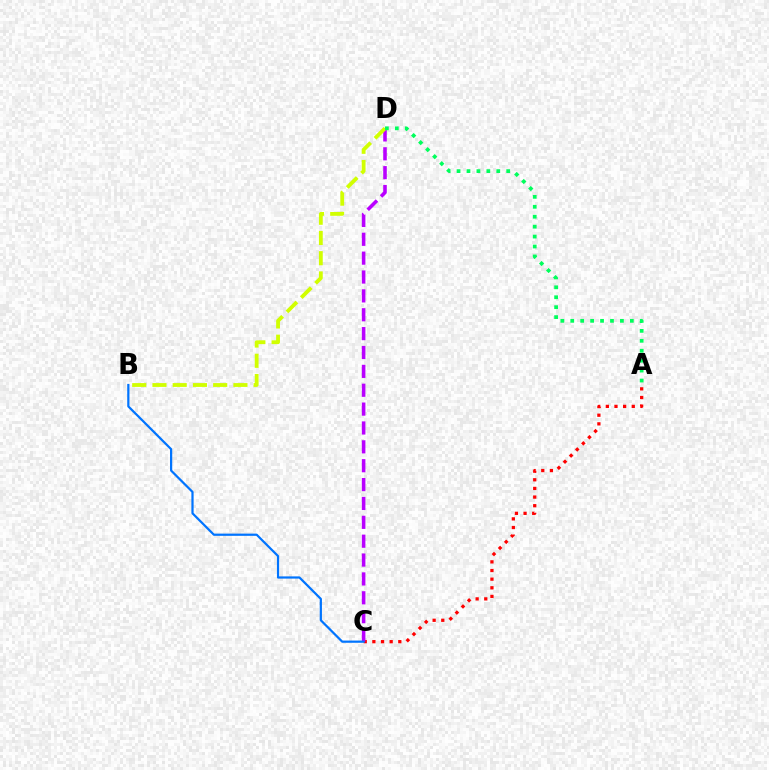{('A', 'C'): [{'color': '#ff0000', 'line_style': 'dotted', 'thickness': 2.35}], ('C', 'D'): [{'color': '#b900ff', 'line_style': 'dashed', 'thickness': 2.56}], ('B', 'C'): [{'color': '#0074ff', 'line_style': 'solid', 'thickness': 1.6}], ('B', 'D'): [{'color': '#d1ff00', 'line_style': 'dashed', 'thickness': 2.75}], ('A', 'D'): [{'color': '#00ff5c', 'line_style': 'dotted', 'thickness': 2.7}]}